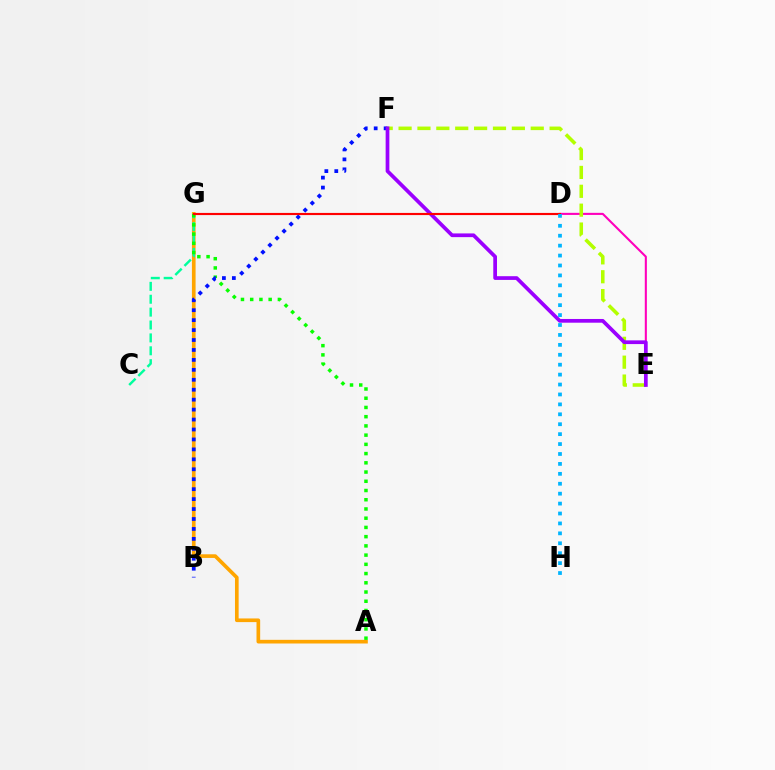{('D', 'E'): [{'color': '#ff00bd', 'line_style': 'solid', 'thickness': 1.51}], ('A', 'G'): [{'color': '#ffa500', 'line_style': 'solid', 'thickness': 2.64}, {'color': '#08ff00', 'line_style': 'dotted', 'thickness': 2.51}], ('C', 'G'): [{'color': '#00ff9d', 'line_style': 'dashed', 'thickness': 1.75}], ('B', 'F'): [{'color': '#0010ff', 'line_style': 'dotted', 'thickness': 2.7}], ('E', 'F'): [{'color': '#b3ff00', 'line_style': 'dashed', 'thickness': 2.56}, {'color': '#9b00ff', 'line_style': 'solid', 'thickness': 2.68}], ('D', 'G'): [{'color': '#ff0000', 'line_style': 'solid', 'thickness': 1.55}], ('D', 'H'): [{'color': '#00b5ff', 'line_style': 'dotted', 'thickness': 2.7}]}